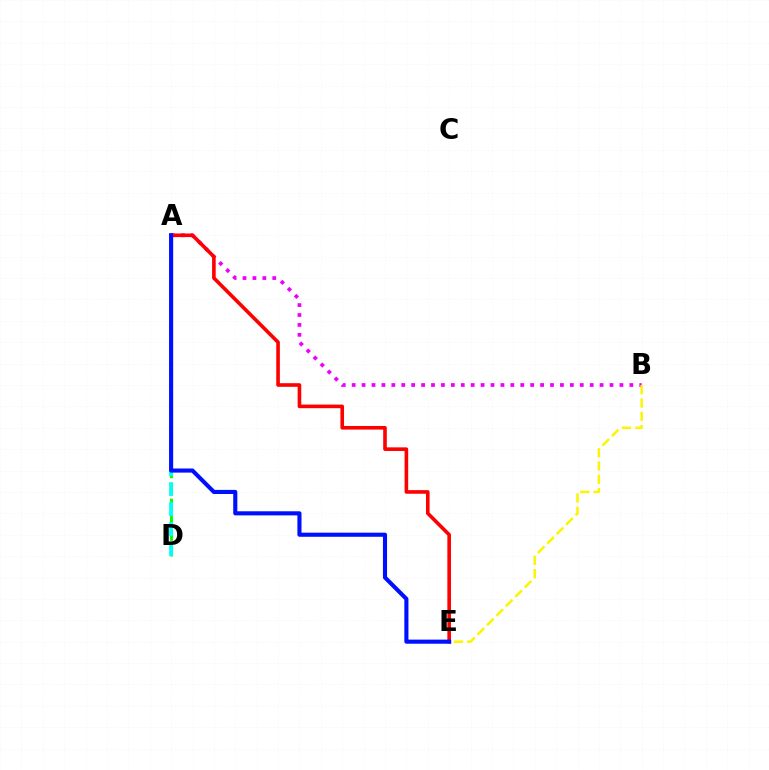{('A', 'D'): [{'color': '#08ff00', 'line_style': 'dashed', 'thickness': 2.13}, {'color': '#00fff6', 'line_style': 'dashed', 'thickness': 2.71}], ('A', 'B'): [{'color': '#ee00ff', 'line_style': 'dotted', 'thickness': 2.69}], ('A', 'E'): [{'color': '#ff0000', 'line_style': 'solid', 'thickness': 2.6}, {'color': '#0010ff', 'line_style': 'solid', 'thickness': 2.96}], ('B', 'E'): [{'color': '#fcf500', 'line_style': 'dashed', 'thickness': 1.81}]}